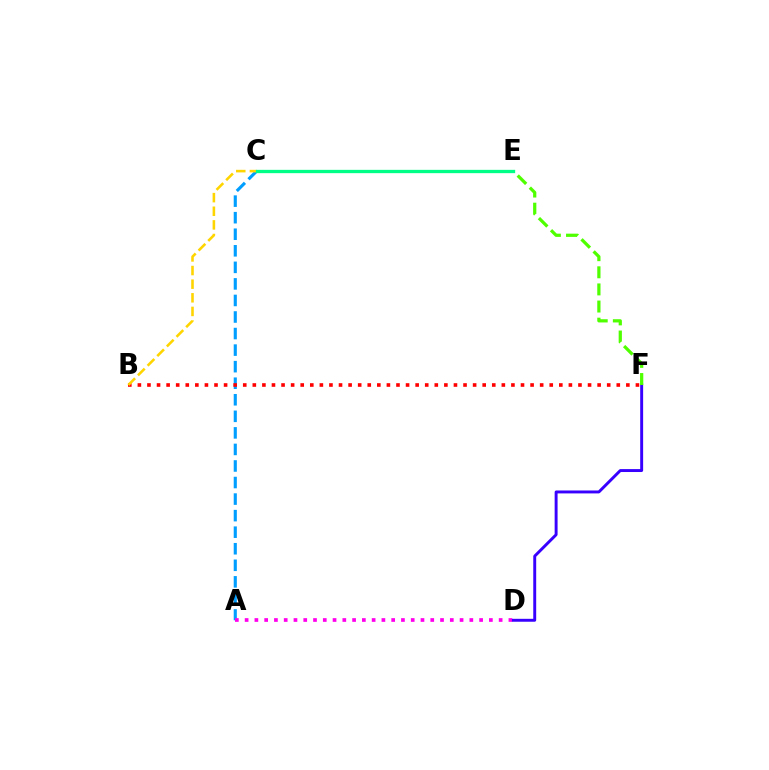{('A', 'C'): [{'color': '#009eff', 'line_style': 'dashed', 'thickness': 2.25}], ('B', 'F'): [{'color': '#ff0000', 'line_style': 'dotted', 'thickness': 2.6}], ('A', 'D'): [{'color': '#ff00ed', 'line_style': 'dotted', 'thickness': 2.65}], ('D', 'F'): [{'color': '#3700ff', 'line_style': 'solid', 'thickness': 2.11}], ('B', 'C'): [{'color': '#ffd500', 'line_style': 'dashed', 'thickness': 1.85}], ('E', 'F'): [{'color': '#4fff00', 'line_style': 'dashed', 'thickness': 2.33}], ('C', 'E'): [{'color': '#00ff86', 'line_style': 'solid', 'thickness': 2.38}]}